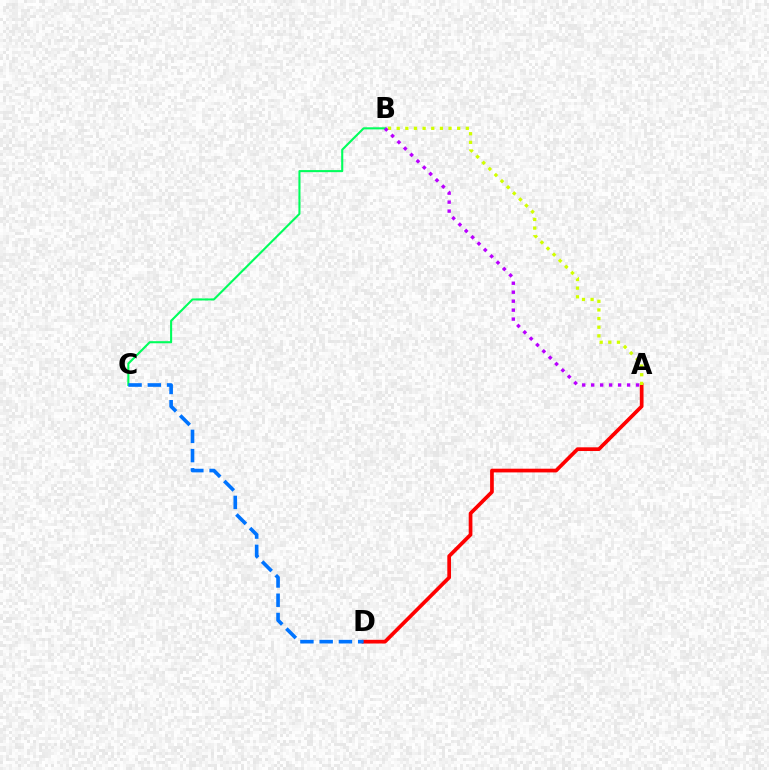{('B', 'C'): [{'color': '#00ff5c', 'line_style': 'solid', 'thickness': 1.51}], ('A', 'D'): [{'color': '#ff0000', 'line_style': 'solid', 'thickness': 2.67}], ('A', 'B'): [{'color': '#d1ff00', 'line_style': 'dotted', 'thickness': 2.35}, {'color': '#b900ff', 'line_style': 'dotted', 'thickness': 2.44}], ('C', 'D'): [{'color': '#0074ff', 'line_style': 'dashed', 'thickness': 2.62}]}